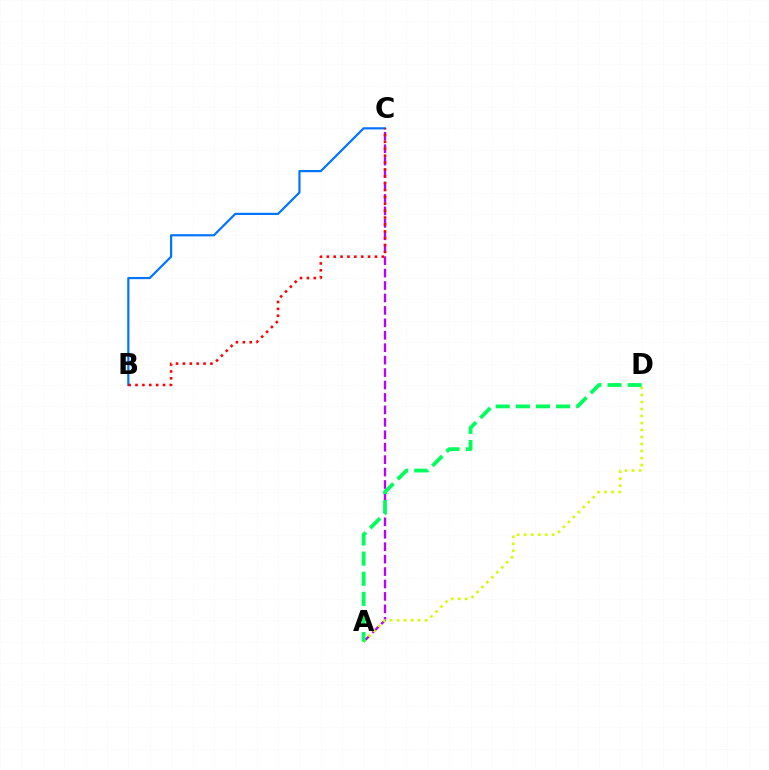{('A', 'C'): [{'color': '#b900ff', 'line_style': 'dashed', 'thickness': 1.69}], ('A', 'D'): [{'color': '#d1ff00', 'line_style': 'dotted', 'thickness': 1.9}, {'color': '#00ff5c', 'line_style': 'dashed', 'thickness': 2.73}], ('B', 'C'): [{'color': '#0074ff', 'line_style': 'solid', 'thickness': 1.58}, {'color': '#ff0000', 'line_style': 'dotted', 'thickness': 1.87}]}